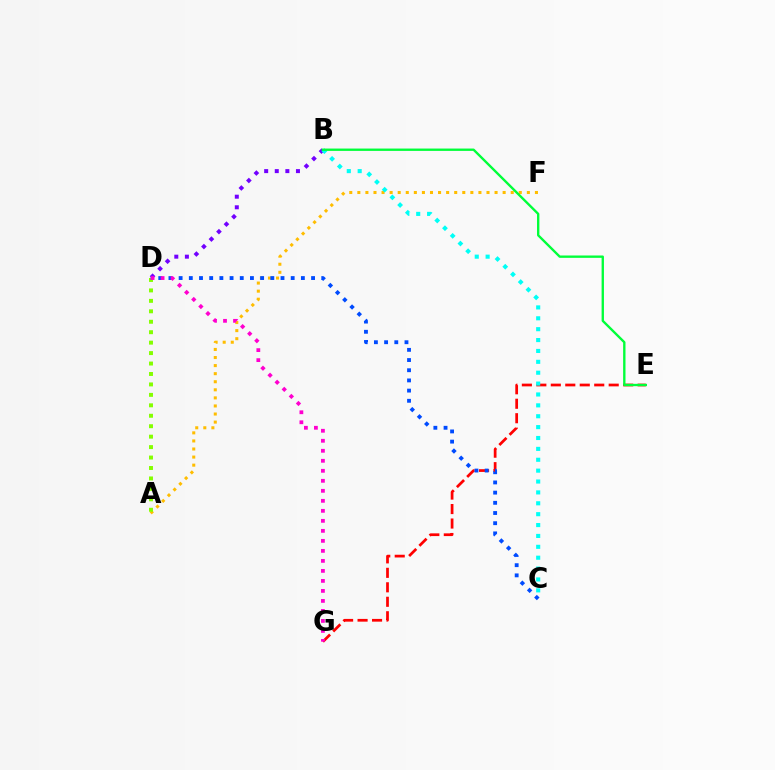{('A', 'F'): [{'color': '#ffbd00', 'line_style': 'dotted', 'thickness': 2.19}], ('E', 'G'): [{'color': '#ff0000', 'line_style': 'dashed', 'thickness': 1.97}], ('B', 'D'): [{'color': '#7200ff', 'line_style': 'dotted', 'thickness': 2.88}], ('B', 'C'): [{'color': '#00fff6', 'line_style': 'dotted', 'thickness': 2.96}], ('A', 'D'): [{'color': '#84ff00', 'line_style': 'dotted', 'thickness': 2.84}], ('B', 'E'): [{'color': '#00ff39', 'line_style': 'solid', 'thickness': 1.7}], ('C', 'D'): [{'color': '#004bff', 'line_style': 'dotted', 'thickness': 2.77}], ('D', 'G'): [{'color': '#ff00cf', 'line_style': 'dotted', 'thickness': 2.72}]}